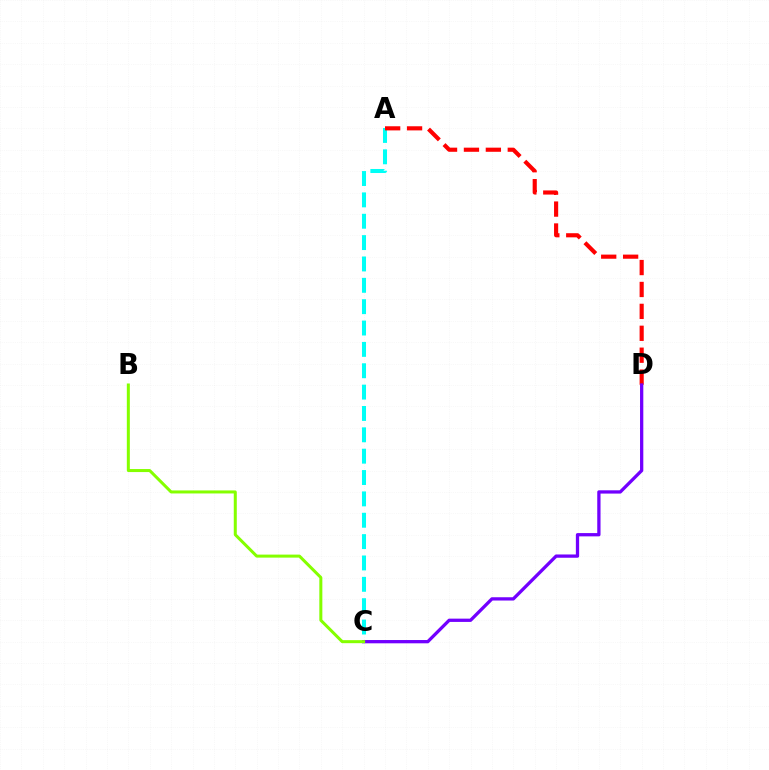{('A', 'C'): [{'color': '#00fff6', 'line_style': 'dashed', 'thickness': 2.9}], ('A', 'D'): [{'color': '#ff0000', 'line_style': 'dashed', 'thickness': 2.98}], ('C', 'D'): [{'color': '#7200ff', 'line_style': 'solid', 'thickness': 2.36}], ('B', 'C'): [{'color': '#84ff00', 'line_style': 'solid', 'thickness': 2.18}]}